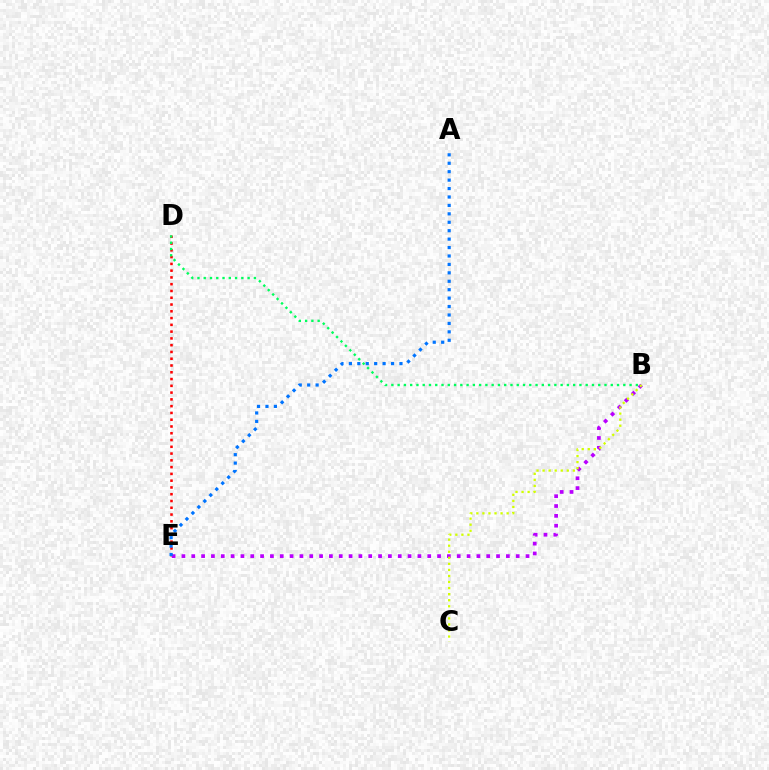{('D', 'E'): [{'color': '#ff0000', 'line_style': 'dotted', 'thickness': 1.84}], ('B', 'E'): [{'color': '#b900ff', 'line_style': 'dotted', 'thickness': 2.67}], ('B', 'C'): [{'color': '#d1ff00', 'line_style': 'dotted', 'thickness': 1.65}], ('A', 'E'): [{'color': '#0074ff', 'line_style': 'dotted', 'thickness': 2.29}], ('B', 'D'): [{'color': '#00ff5c', 'line_style': 'dotted', 'thickness': 1.7}]}